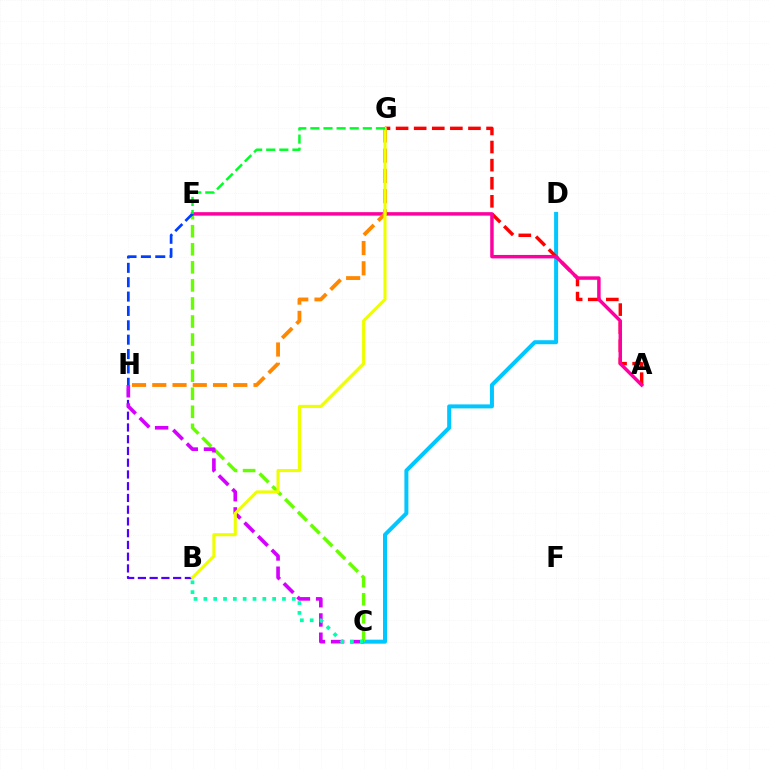{('B', 'H'): [{'color': '#4f00ff', 'line_style': 'dashed', 'thickness': 1.6}], ('C', 'D'): [{'color': '#00c7ff', 'line_style': 'solid', 'thickness': 2.88}], ('C', 'E'): [{'color': '#66ff00', 'line_style': 'dashed', 'thickness': 2.45}], ('A', 'G'): [{'color': '#ff0000', 'line_style': 'dashed', 'thickness': 2.46}], ('C', 'H'): [{'color': '#d600ff', 'line_style': 'dashed', 'thickness': 2.62}], ('A', 'E'): [{'color': '#ff00a0', 'line_style': 'solid', 'thickness': 2.49}], ('G', 'H'): [{'color': '#ff8800', 'line_style': 'dashed', 'thickness': 2.75}], ('E', 'H'): [{'color': '#003fff', 'line_style': 'dashed', 'thickness': 1.95}], ('B', 'G'): [{'color': '#eeff00', 'line_style': 'solid', 'thickness': 2.22}], ('E', 'G'): [{'color': '#00ff27', 'line_style': 'dashed', 'thickness': 1.78}], ('B', 'C'): [{'color': '#00ffaf', 'line_style': 'dotted', 'thickness': 2.67}]}